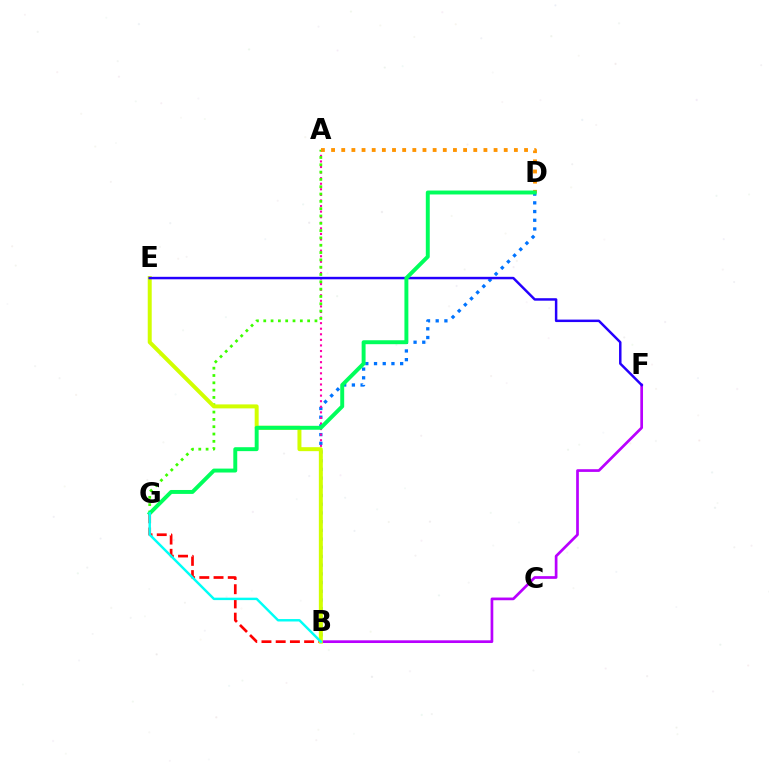{('B', 'D'): [{'color': '#0074ff', 'line_style': 'dotted', 'thickness': 2.36}], ('A', 'B'): [{'color': '#ff00ac', 'line_style': 'dotted', 'thickness': 1.51}], ('B', 'G'): [{'color': '#ff0000', 'line_style': 'dashed', 'thickness': 1.93}, {'color': '#00fff6', 'line_style': 'solid', 'thickness': 1.75}], ('A', 'G'): [{'color': '#3dff00', 'line_style': 'dotted', 'thickness': 1.99}], ('B', 'F'): [{'color': '#b900ff', 'line_style': 'solid', 'thickness': 1.94}], ('B', 'E'): [{'color': '#d1ff00', 'line_style': 'solid', 'thickness': 2.86}], ('A', 'D'): [{'color': '#ff9400', 'line_style': 'dotted', 'thickness': 2.76}], ('E', 'F'): [{'color': '#2500ff', 'line_style': 'solid', 'thickness': 1.78}], ('D', 'G'): [{'color': '#00ff5c', 'line_style': 'solid', 'thickness': 2.83}]}